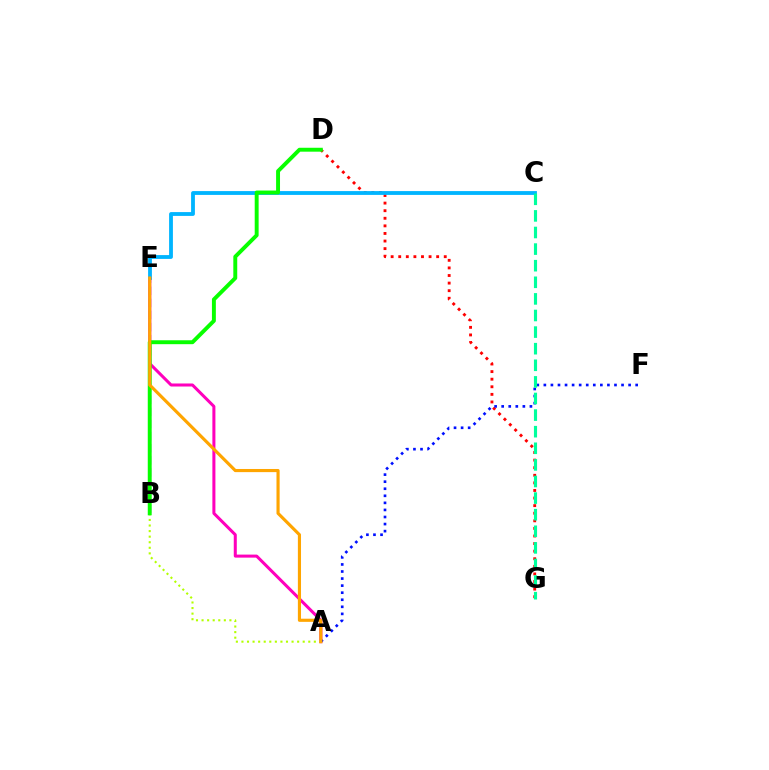{('A', 'E'): [{'color': '#ff00bd', 'line_style': 'solid', 'thickness': 2.18}, {'color': '#ffa500', 'line_style': 'solid', 'thickness': 2.26}], ('A', 'B'): [{'color': '#b3ff00', 'line_style': 'dotted', 'thickness': 1.51}], ('D', 'G'): [{'color': '#ff0000', 'line_style': 'dotted', 'thickness': 2.06}], ('A', 'F'): [{'color': '#0010ff', 'line_style': 'dotted', 'thickness': 1.92}], ('C', 'E'): [{'color': '#00b5ff', 'line_style': 'solid', 'thickness': 2.75}], ('B', 'E'): [{'color': '#9b00ff', 'line_style': 'dashed', 'thickness': 1.64}], ('C', 'G'): [{'color': '#00ff9d', 'line_style': 'dashed', 'thickness': 2.26}], ('B', 'D'): [{'color': '#08ff00', 'line_style': 'solid', 'thickness': 2.82}]}